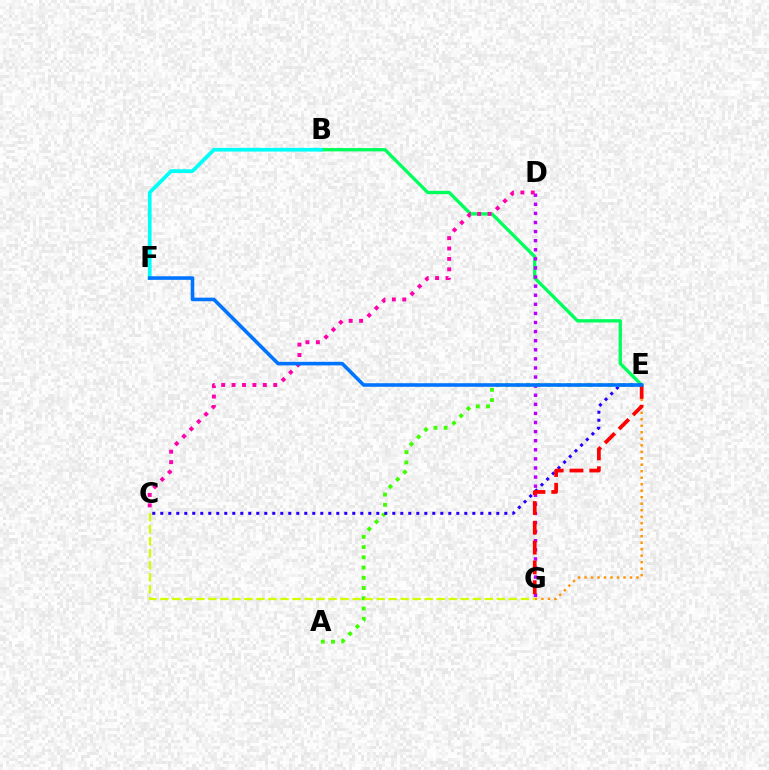{('E', 'G'): [{'color': '#ff9400', 'line_style': 'dotted', 'thickness': 1.76}, {'color': '#ff0000', 'line_style': 'dashed', 'thickness': 2.69}], ('A', 'E'): [{'color': '#3dff00', 'line_style': 'dotted', 'thickness': 2.78}], ('B', 'E'): [{'color': '#00ff5c', 'line_style': 'solid', 'thickness': 2.4}], ('C', 'E'): [{'color': '#2500ff', 'line_style': 'dotted', 'thickness': 2.17}], ('D', 'G'): [{'color': '#b900ff', 'line_style': 'dotted', 'thickness': 2.47}], ('C', 'G'): [{'color': '#d1ff00', 'line_style': 'dashed', 'thickness': 1.63}], ('B', 'F'): [{'color': '#00fff6', 'line_style': 'solid', 'thickness': 2.68}], ('C', 'D'): [{'color': '#ff00ac', 'line_style': 'dotted', 'thickness': 2.83}], ('E', 'F'): [{'color': '#0074ff', 'line_style': 'solid', 'thickness': 2.58}]}